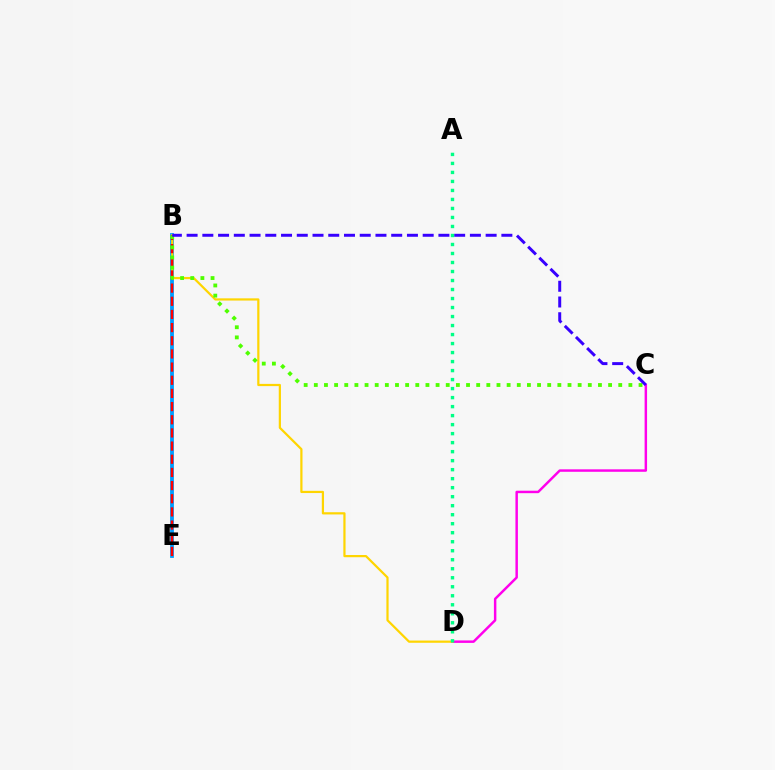{('B', 'E'): [{'color': '#009eff', 'line_style': 'solid', 'thickness': 2.74}, {'color': '#ff0000', 'line_style': 'dashed', 'thickness': 1.79}], ('C', 'D'): [{'color': '#ff00ed', 'line_style': 'solid', 'thickness': 1.77}], ('B', 'D'): [{'color': '#ffd500', 'line_style': 'solid', 'thickness': 1.59}], ('B', 'C'): [{'color': '#4fff00', 'line_style': 'dotted', 'thickness': 2.76}, {'color': '#3700ff', 'line_style': 'dashed', 'thickness': 2.14}], ('A', 'D'): [{'color': '#00ff86', 'line_style': 'dotted', 'thickness': 2.45}]}